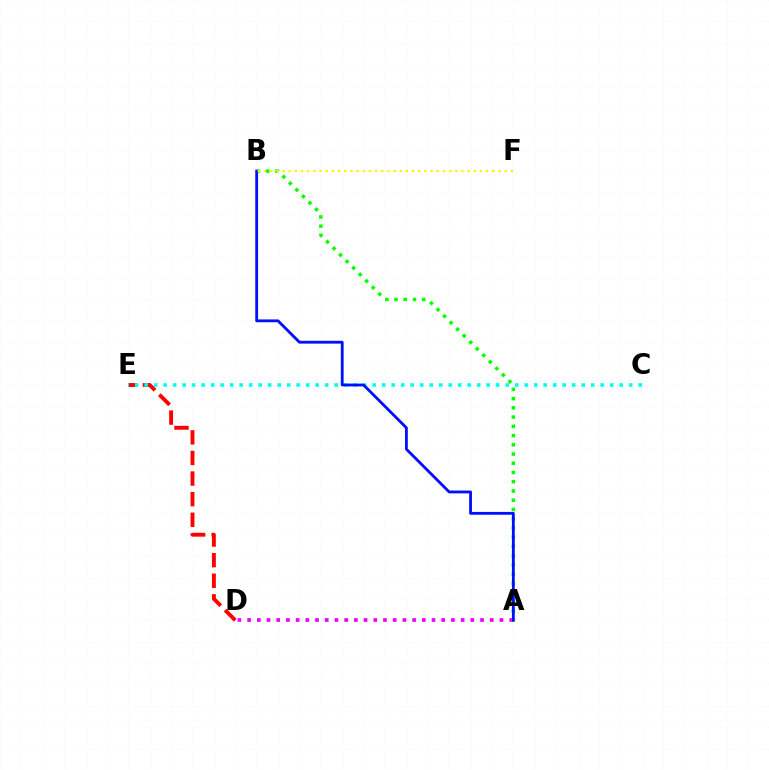{('D', 'E'): [{'color': '#ff0000', 'line_style': 'dashed', 'thickness': 2.8}], ('C', 'E'): [{'color': '#00fff6', 'line_style': 'dotted', 'thickness': 2.58}], ('A', 'D'): [{'color': '#ee00ff', 'line_style': 'dotted', 'thickness': 2.64}], ('A', 'B'): [{'color': '#08ff00', 'line_style': 'dotted', 'thickness': 2.51}, {'color': '#0010ff', 'line_style': 'solid', 'thickness': 2.03}], ('B', 'F'): [{'color': '#fcf500', 'line_style': 'dotted', 'thickness': 1.68}]}